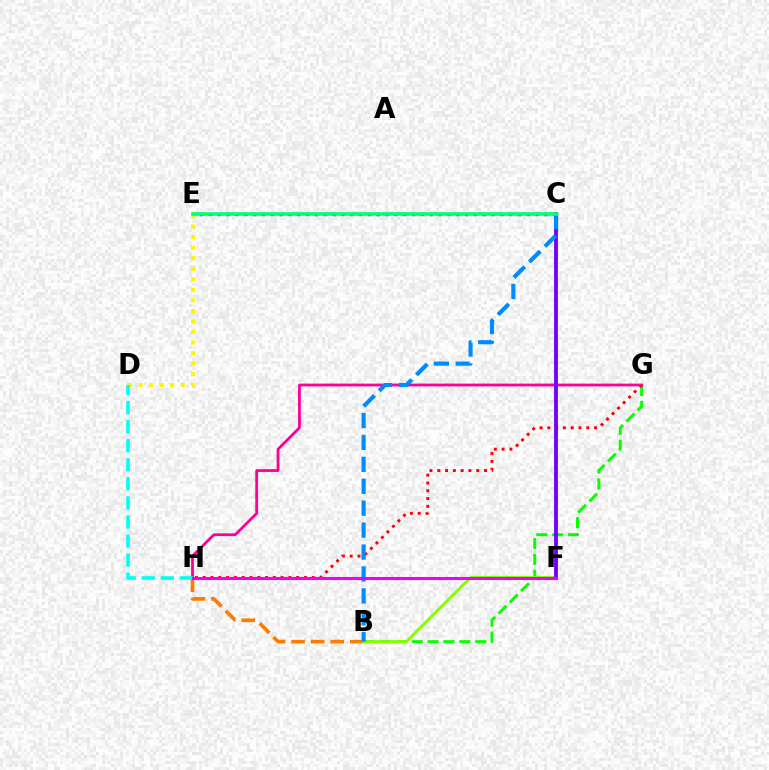{('C', 'E'): [{'color': '#0010ff', 'line_style': 'dotted', 'thickness': 2.4}, {'color': '#00ff74', 'line_style': 'solid', 'thickness': 2.62}], ('B', 'H'): [{'color': '#ff7c00', 'line_style': 'dashed', 'thickness': 2.66}], ('B', 'G'): [{'color': '#08ff00', 'line_style': 'dashed', 'thickness': 2.16}], ('G', 'H'): [{'color': '#ff0000', 'line_style': 'dotted', 'thickness': 2.12}, {'color': '#ff0094', 'line_style': 'solid', 'thickness': 2.01}], ('D', 'E'): [{'color': '#fcf500', 'line_style': 'dotted', 'thickness': 2.87}], ('D', 'H'): [{'color': '#00fff6', 'line_style': 'dashed', 'thickness': 2.59}], ('B', 'F'): [{'color': '#84ff00', 'line_style': 'solid', 'thickness': 2.15}], ('C', 'F'): [{'color': '#7200ff', 'line_style': 'solid', 'thickness': 2.76}], ('B', 'C'): [{'color': '#008cff', 'line_style': 'dashed', 'thickness': 2.98}], ('F', 'H'): [{'color': '#ee00ff', 'line_style': 'solid', 'thickness': 2.2}]}